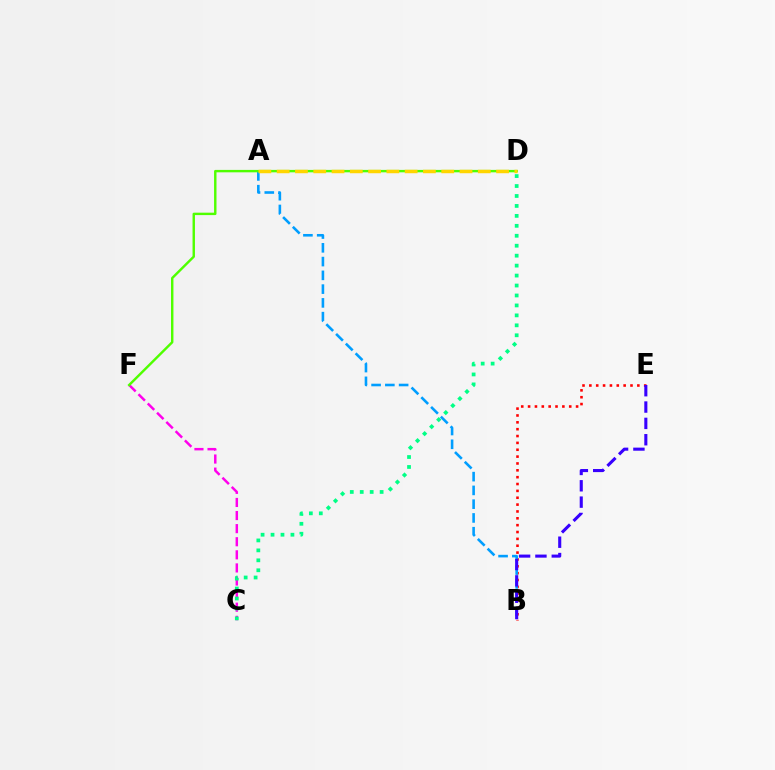{('B', 'E'): [{'color': '#ff0000', 'line_style': 'dotted', 'thickness': 1.86}, {'color': '#3700ff', 'line_style': 'dashed', 'thickness': 2.22}], ('C', 'F'): [{'color': '#ff00ed', 'line_style': 'dashed', 'thickness': 1.78}], ('A', 'B'): [{'color': '#009eff', 'line_style': 'dashed', 'thickness': 1.87}], ('D', 'F'): [{'color': '#4fff00', 'line_style': 'solid', 'thickness': 1.74}], ('A', 'D'): [{'color': '#ffd500', 'line_style': 'dashed', 'thickness': 2.48}], ('C', 'D'): [{'color': '#00ff86', 'line_style': 'dotted', 'thickness': 2.7}]}